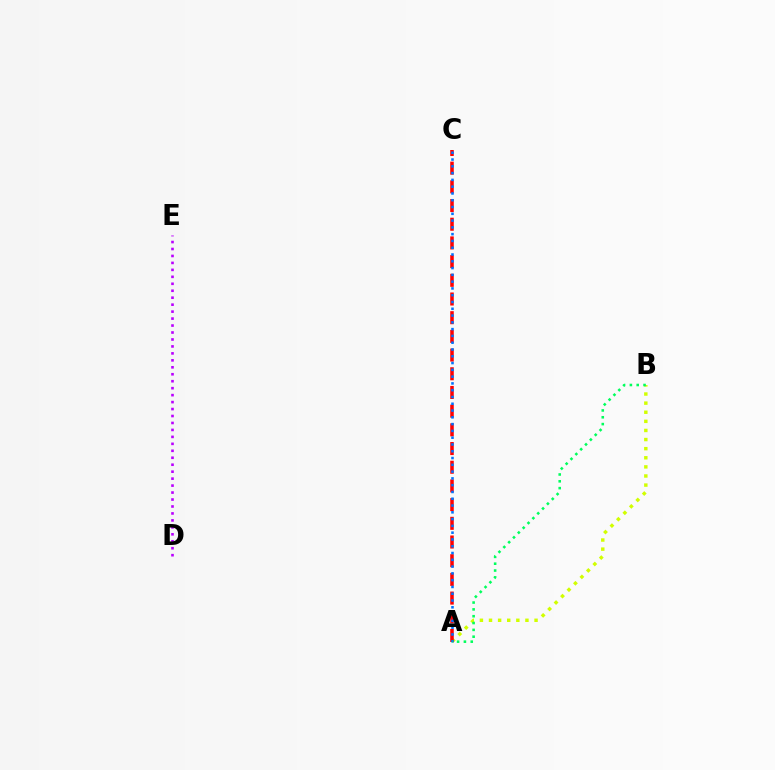{('A', 'B'): [{'color': '#d1ff00', 'line_style': 'dotted', 'thickness': 2.47}, {'color': '#00ff5c', 'line_style': 'dotted', 'thickness': 1.86}], ('D', 'E'): [{'color': '#b900ff', 'line_style': 'dotted', 'thickness': 1.89}], ('A', 'C'): [{'color': '#ff0000', 'line_style': 'dashed', 'thickness': 2.54}, {'color': '#0074ff', 'line_style': 'dotted', 'thickness': 1.84}]}